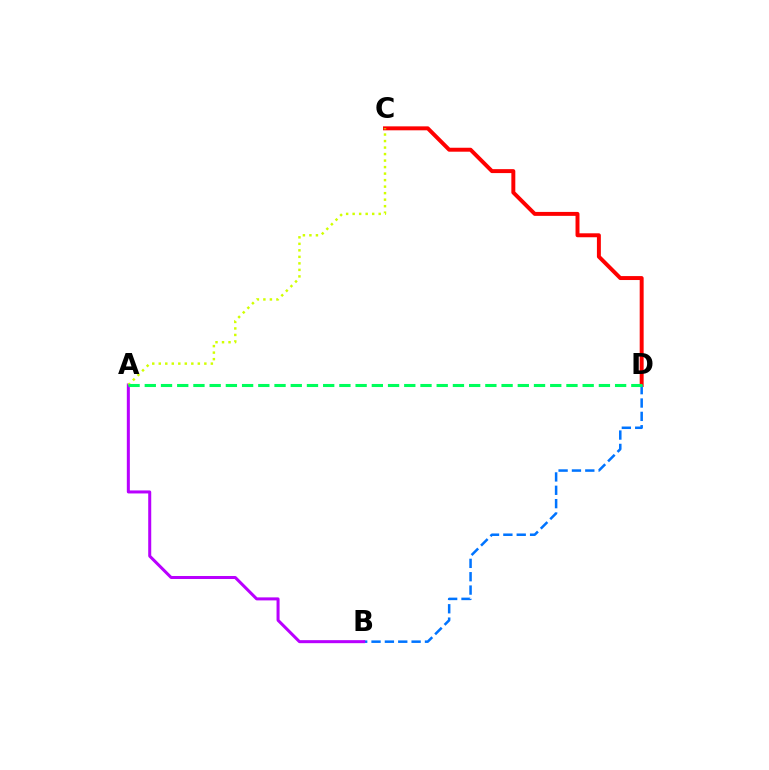{('C', 'D'): [{'color': '#ff0000', 'line_style': 'solid', 'thickness': 2.85}], ('B', 'D'): [{'color': '#0074ff', 'line_style': 'dashed', 'thickness': 1.81}], ('A', 'B'): [{'color': '#b900ff', 'line_style': 'solid', 'thickness': 2.17}], ('A', 'C'): [{'color': '#d1ff00', 'line_style': 'dotted', 'thickness': 1.77}], ('A', 'D'): [{'color': '#00ff5c', 'line_style': 'dashed', 'thickness': 2.2}]}